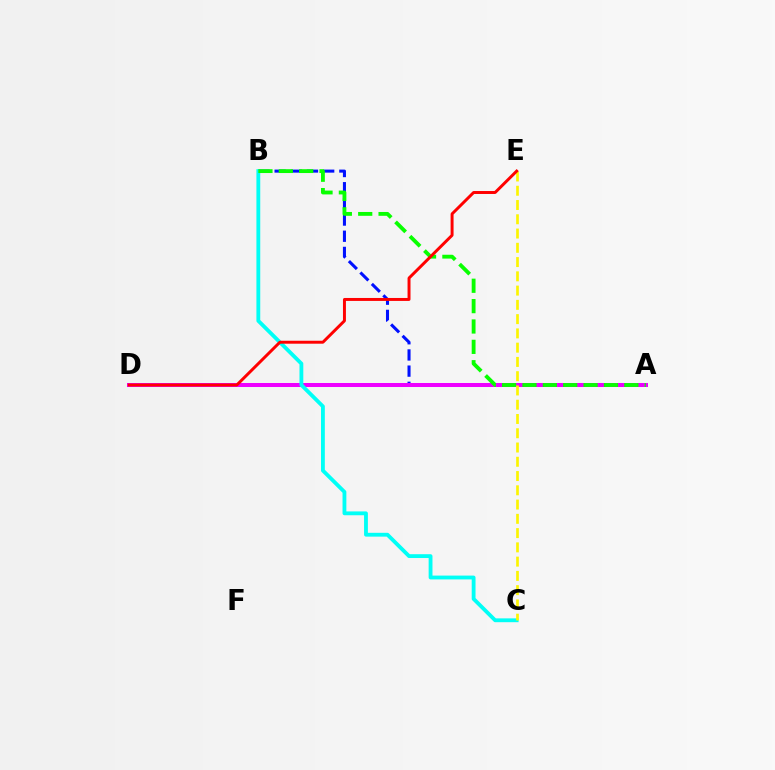{('A', 'B'): [{'color': '#0010ff', 'line_style': 'dashed', 'thickness': 2.2}, {'color': '#08ff00', 'line_style': 'dashed', 'thickness': 2.77}], ('A', 'D'): [{'color': '#ee00ff', 'line_style': 'solid', 'thickness': 2.89}], ('B', 'C'): [{'color': '#00fff6', 'line_style': 'solid', 'thickness': 2.75}], ('C', 'E'): [{'color': '#fcf500', 'line_style': 'dashed', 'thickness': 1.94}], ('D', 'E'): [{'color': '#ff0000', 'line_style': 'solid', 'thickness': 2.13}]}